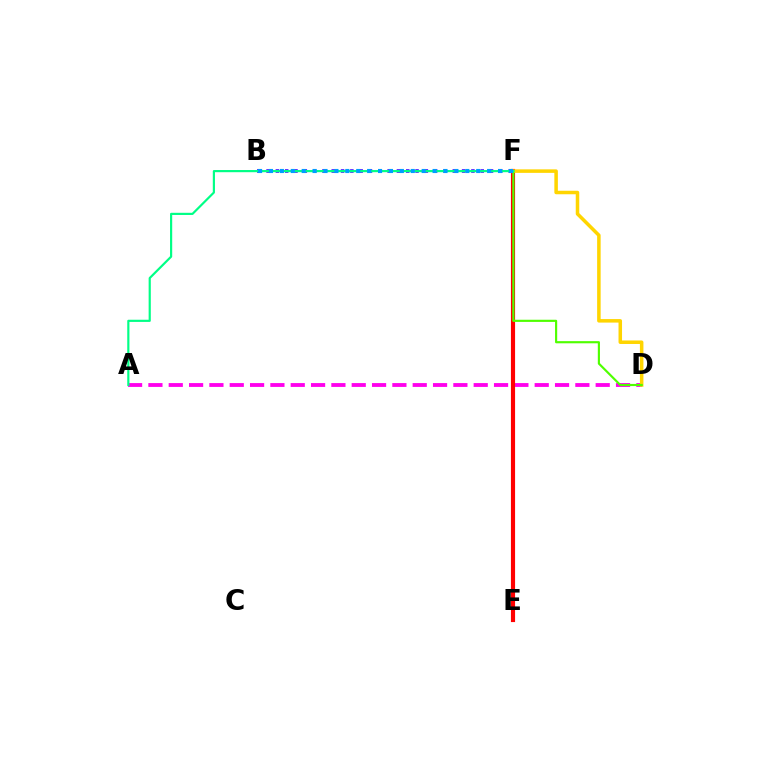{('B', 'F'): [{'color': '#3700ff', 'line_style': 'dotted', 'thickness': 2.53}, {'color': '#009eff', 'line_style': 'dotted', 'thickness': 2.96}], ('A', 'D'): [{'color': '#ff00ed', 'line_style': 'dashed', 'thickness': 2.76}], ('E', 'F'): [{'color': '#ff0000', 'line_style': 'solid', 'thickness': 2.99}], ('D', 'F'): [{'color': '#ffd500', 'line_style': 'solid', 'thickness': 2.53}, {'color': '#4fff00', 'line_style': 'solid', 'thickness': 1.56}], ('A', 'F'): [{'color': '#00ff86', 'line_style': 'solid', 'thickness': 1.56}]}